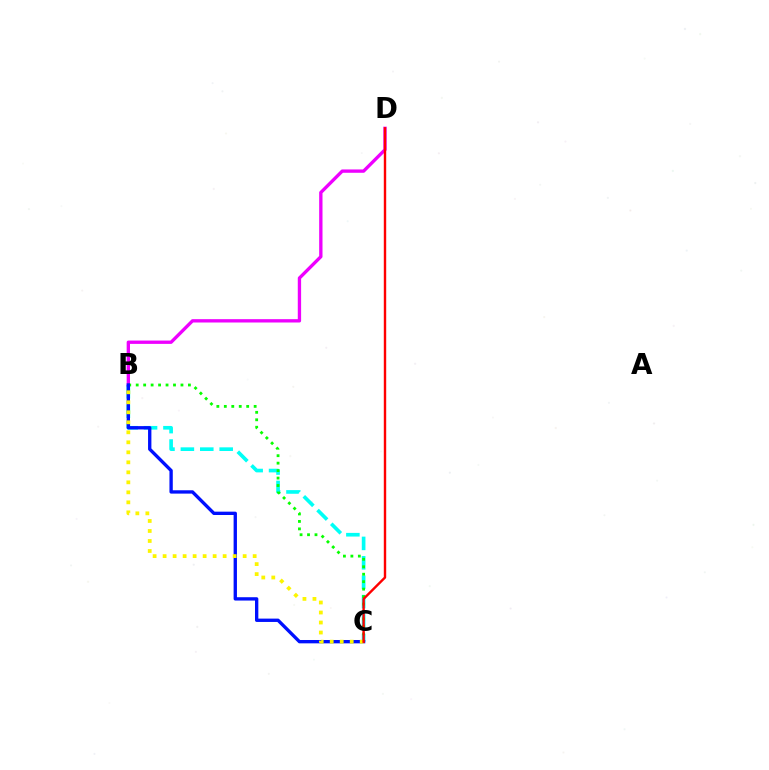{('B', 'C'): [{'color': '#00fff6', 'line_style': 'dashed', 'thickness': 2.64}, {'color': '#08ff00', 'line_style': 'dotted', 'thickness': 2.03}, {'color': '#0010ff', 'line_style': 'solid', 'thickness': 2.41}, {'color': '#fcf500', 'line_style': 'dotted', 'thickness': 2.72}], ('B', 'D'): [{'color': '#ee00ff', 'line_style': 'solid', 'thickness': 2.4}], ('C', 'D'): [{'color': '#ff0000', 'line_style': 'solid', 'thickness': 1.73}]}